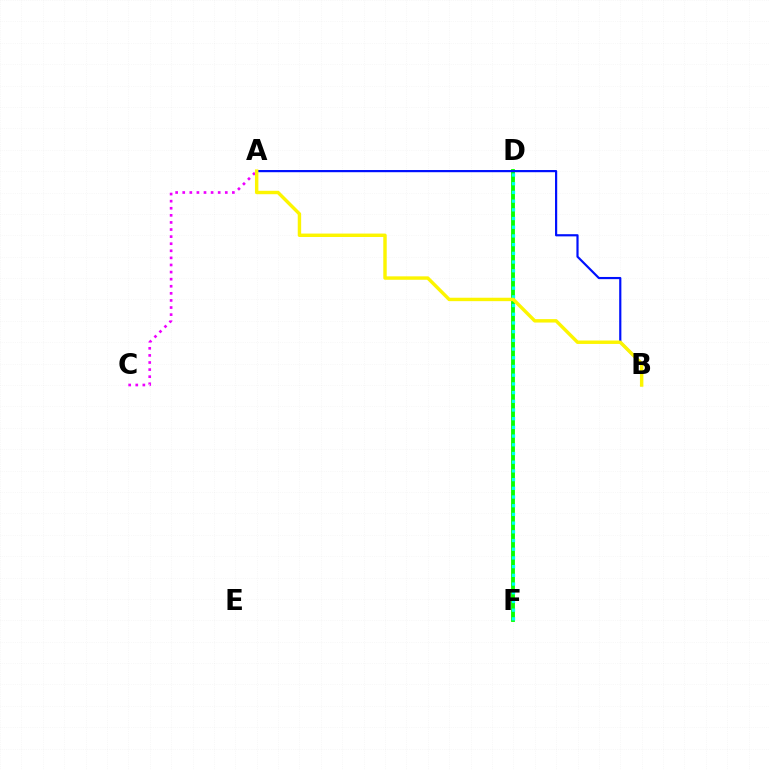{('D', 'F'): [{'color': '#ff0000', 'line_style': 'dotted', 'thickness': 1.67}, {'color': '#08ff00', 'line_style': 'solid', 'thickness': 2.77}, {'color': '#00fff6', 'line_style': 'dotted', 'thickness': 2.36}], ('A', 'C'): [{'color': '#ee00ff', 'line_style': 'dotted', 'thickness': 1.93}], ('A', 'B'): [{'color': '#0010ff', 'line_style': 'solid', 'thickness': 1.58}, {'color': '#fcf500', 'line_style': 'solid', 'thickness': 2.46}]}